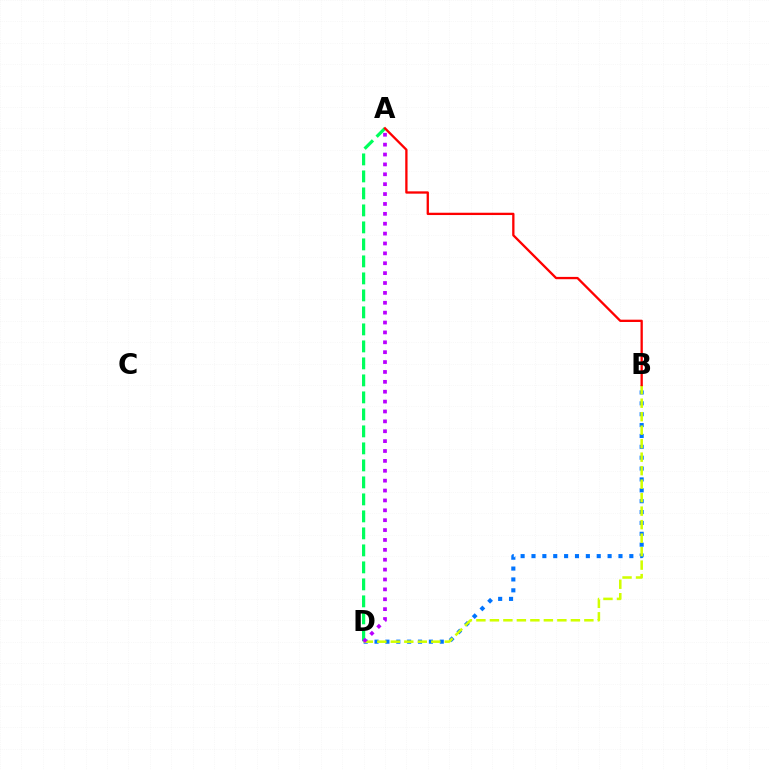{('A', 'D'): [{'color': '#00ff5c', 'line_style': 'dashed', 'thickness': 2.31}, {'color': '#b900ff', 'line_style': 'dotted', 'thickness': 2.69}], ('B', 'D'): [{'color': '#0074ff', 'line_style': 'dotted', 'thickness': 2.95}, {'color': '#d1ff00', 'line_style': 'dashed', 'thickness': 1.83}], ('A', 'B'): [{'color': '#ff0000', 'line_style': 'solid', 'thickness': 1.66}]}